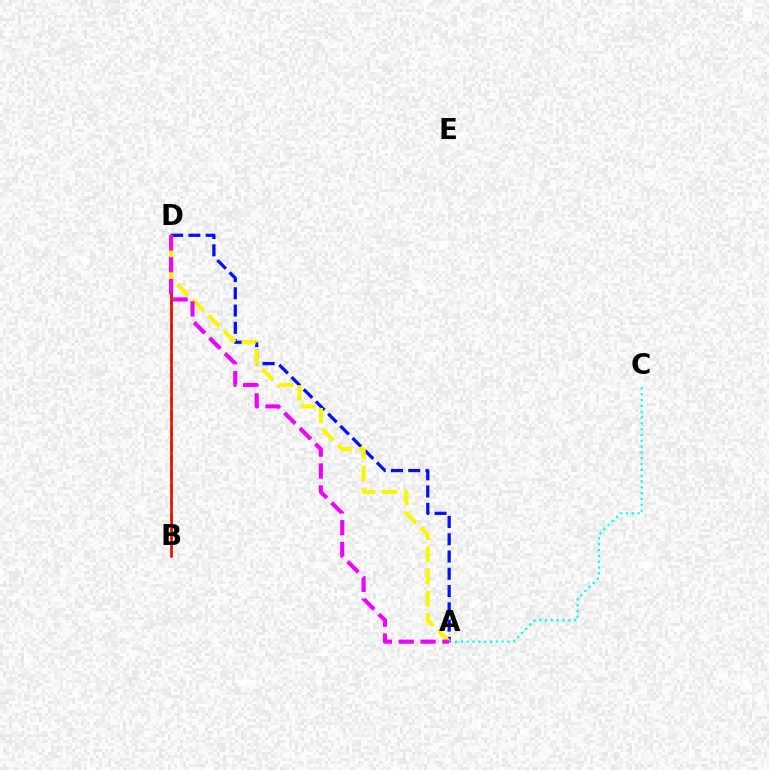{('B', 'D'): [{'color': '#08ff00', 'line_style': 'dashed', 'thickness': 1.99}, {'color': '#ff0000', 'line_style': 'solid', 'thickness': 1.87}], ('A', 'C'): [{'color': '#00fff6', 'line_style': 'dotted', 'thickness': 1.58}], ('A', 'D'): [{'color': '#0010ff', 'line_style': 'dashed', 'thickness': 2.35}, {'color': '#fcf500', 'line_style': 'dashed', 'thickness': 3.0}, {'color': '#ee00ff', 'line_style': 'dashed', 'thickness': 2.97}]}